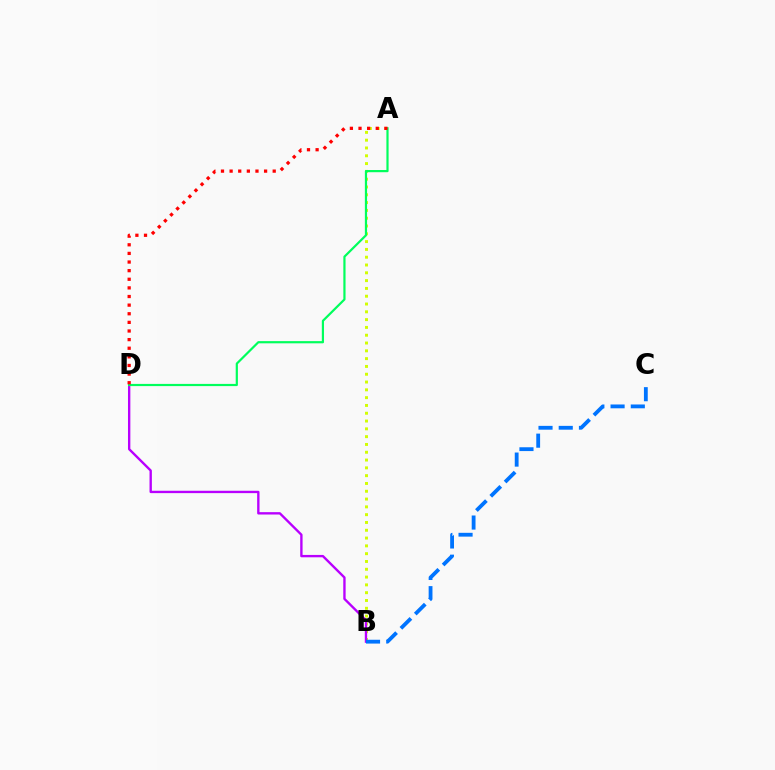{('A', 'B'): [{'color': '#d1ff00', 'line_style': 'dotted', 'thickness': 2.12}], ('B', 'D'): [{'color': '#b900ff', 'line_style': 'solid', 'thickness': 1.7}], ('B', 'C'): [{'color': '#0074ff', 'line_style': 'dashed', 'thickness': 2.75}], ('A', 'D'): [{'color': '#00ff5c', 'line_style': 'solid', 'thickness': 1.58}, {'color': '#ff0000', 'line_style': 'dotted', 'thickness': 2.34}]}